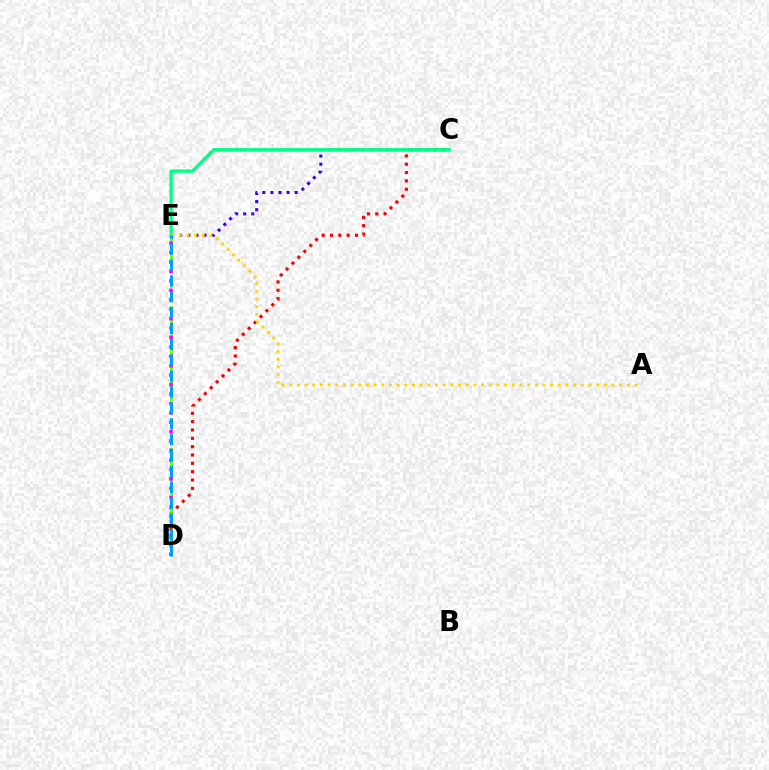{('C', 'D'): [{'color': '#ff0000', 'line_style': 'dotted', 'thickness': 2.27}], ('C', 'E'): [{'color': '#3700ff', 'line_style': 'dotted', 'thickness': 2.2}, {'color': '#00ff86', 'line_style': 'solid', 'thickness': 2.38}], ('D', 'E'): [{'color': '#4fff00', 'line_style': 'dashed', 'thickness': 1.92}, {'color': '#ff00ed', 'line_style': 'dotted', 'thickness': 2.56}, {'color': '#009eff', 'line_style': 'dashed', 'thickness': 2.16}], ('A', 'E'): [{'color': '#ffd500', 'line_style': 'dotted', 'thickness': 2.09}]}